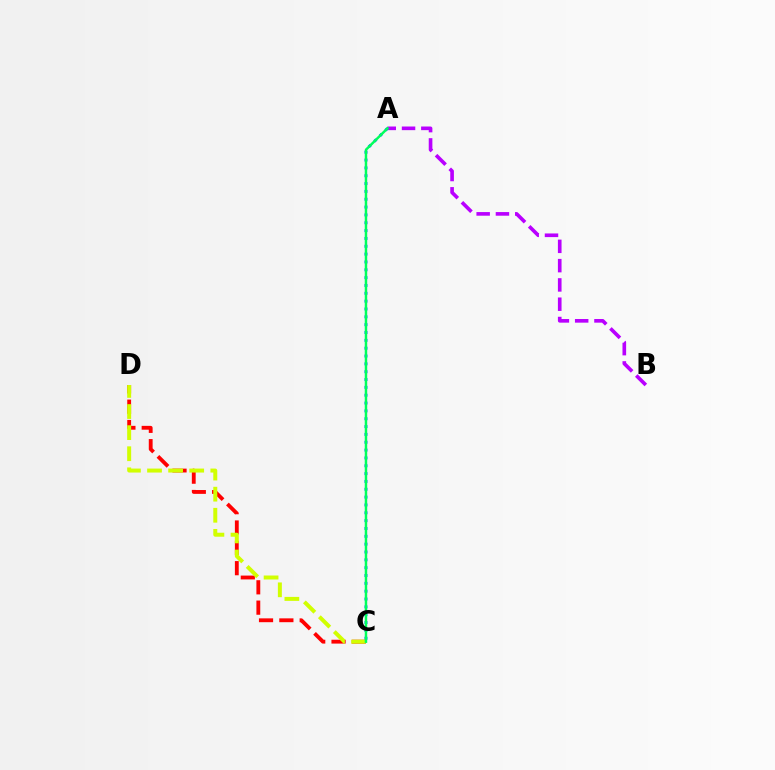{('A', 'C'): [{'color': '#0074ff', 'line_style': 'dotted', 'thickness': 2.13}, {'color': '#00ff5c', 'line_style': 'solid', 'thickness': 1.77}], ('A', 'B'): [{'color': '#b900ff', 'line_style': 'dashed', 'thickness': 2.62}], ('C', 'D'): [{'color': '#ff0000', 'line_style': 'dashed', 'thickness': 2.76}, {'color': '#d1ff00', 'line_style': 'dashed', 'thickness': 2.87}]}